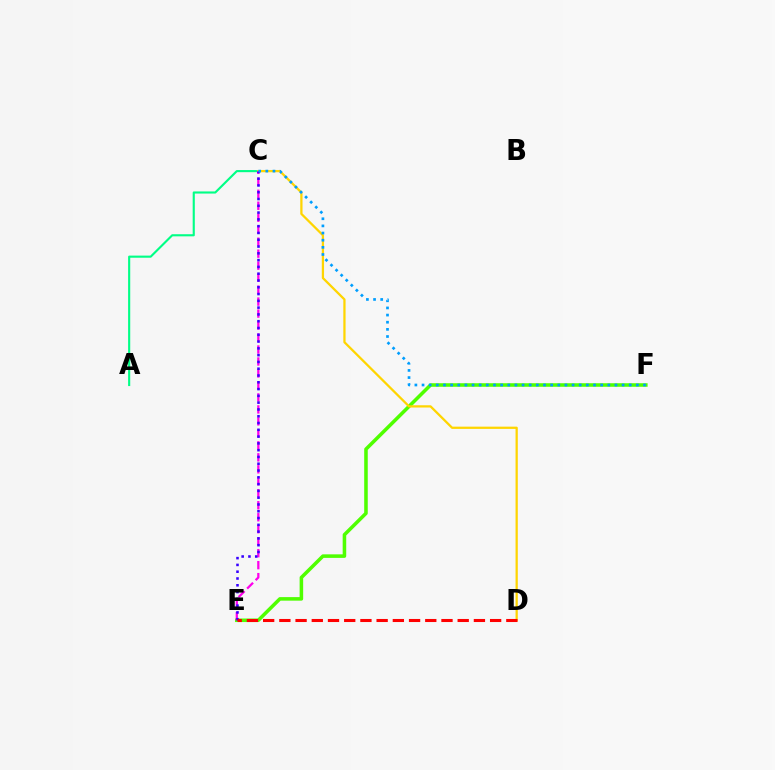{('A', 'C'): [{'color': '#00ff86', 'line_style': 'solid', 'thickness': 1.53}], ('E', 'F'): [{'color': '#4fff00', 'line_style': 'solid', 'thickness': 2.55}], ('C', 'D'): [{'color': '#ffd500', 'line_style': 'solid', 'thickness': 1.63}], ('C', 'E'): [{'color': '#ff00ed', 'line_style': 'dashed', 'thickness': 1.63}, {'color': '#3700ff', 'line_style': 'dotted', 'thickness': 1.84}], ('C', 'F'): [{'color': '#009eff', 'line_style': 'dotted', 'thickness': 1.94}], ('D', 'E'): [{'color': '#ff0000', 'line_style': 'dashed', 'thickness': 2.2}]}